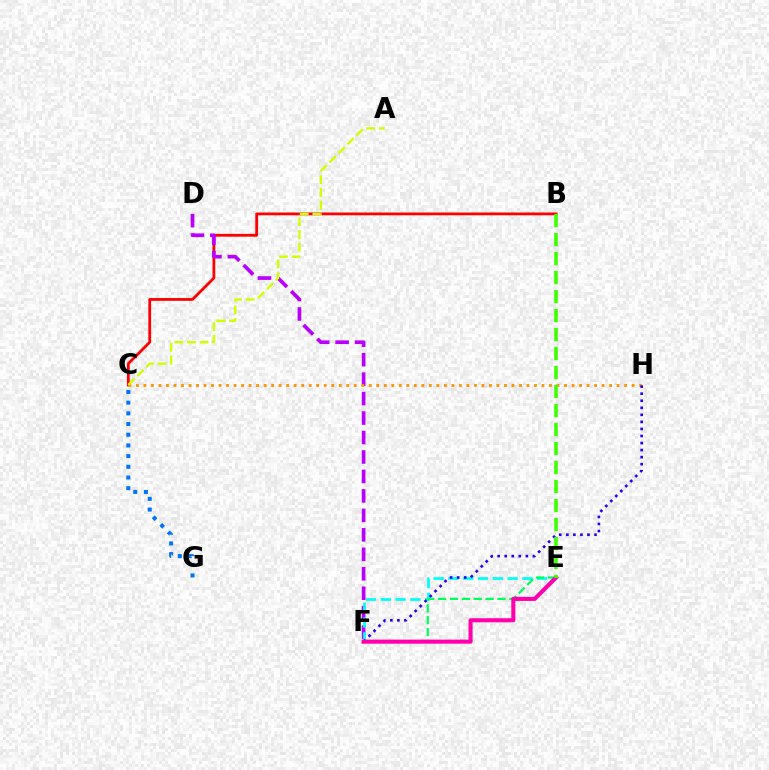{('B', 'C'): [{'color': '#ff0000', 'line_style': 'solid', 'thickness': 2.01}], ('D', 'F'): [{'color': '#b900ff', 'line_style': 'dashed', 'thickness': 2.64}], ('C', 'H'): [{'color': '#ff9400', 'line_style': 'dotted', 'thickness': 2.04}], ('E', 'F'): [{'color': '#00fff6', 'line_style': 'dashed', 'thickness': 2.01}, {'color': '#00ff5c', 'line_style': 'dashed', 'thickness': 1.61}, {'color': '#ff00ac', 'line_style': 'solid', 'thickness': 2.94}], ('F', 'H'): [{'color': '#2500ff', 'line_style': 'dotted', 'thickness': 1.92}], ('A', 'C'): [{'color': '#d1ff00', 'line_style': 'dashed', 'thickness': 1.73}], ('C', 'G'): [{'color': '#0074ff', 'line_style': 'dotted', 'thickness': 2.9}], ('B', 'E'): [{'color': '#3dff00', 'line_style': 'dashed', 'thickness': 2.58}]}